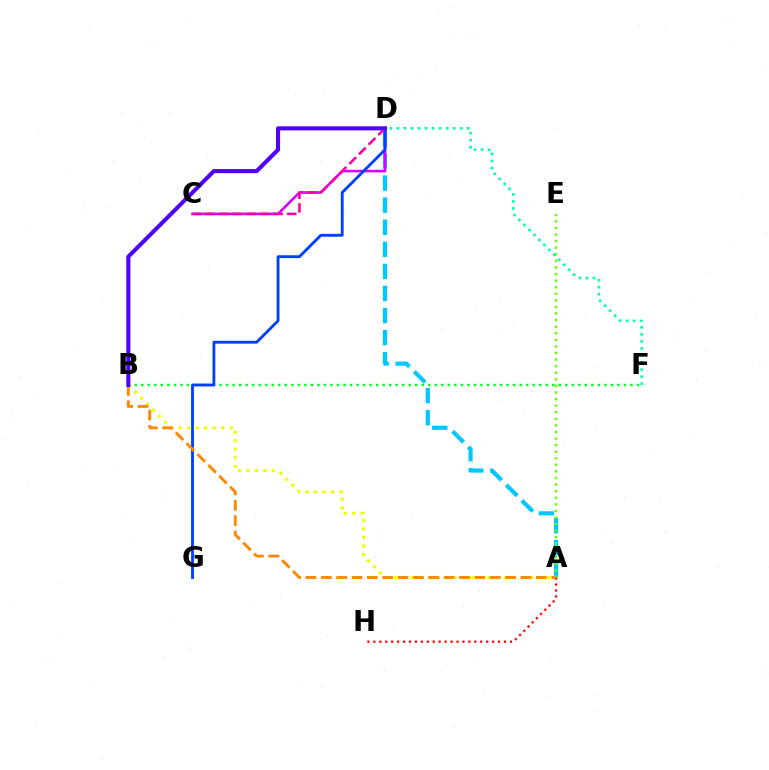{('A', 'D'): [{'color': '#00c7ff', 'line_style': 'dashed', 'thickness': 3.0}], ('C', 'D'): [{'color': '#d600ff', 'line_style': 'solid', 'thickness': 1.87}, {'color': '#ff00a0', 'line_style': 'dashed', 'thickness': 1.85}], ('A', 'E'): [{'color': '#66ff00', 'line_style': 'dotted', 'thickness': 1.79}], ('B', 'F'): [{'color': '#00ff27', 'line_style': 'dotted', 'thickness': 1.77}], ('A', 'B'): [{'color': '#eeff00', 'line_style': 'dotted', 'thickness': 2.31}, {'color': '#ff8800', 'line_style': 'dashed', 'thickness': 2.09}], ('D', 'F'): [{'color': '#00ffaf', 'line_style': 'dotted', 'thickness': 1.91}], ('D', 'G'): [{'color': '#003fff', 'line_style': 'solid', 'thickness': 2.05}], ('A', 'H'): [{'color': '#ff0000', 'line_style': 'dotted', 'thickness': 1.61}], ('B', 'D'): [{'color': '#4f00ff', 'line_style': 'solid', 'thickness': 2.94}]}